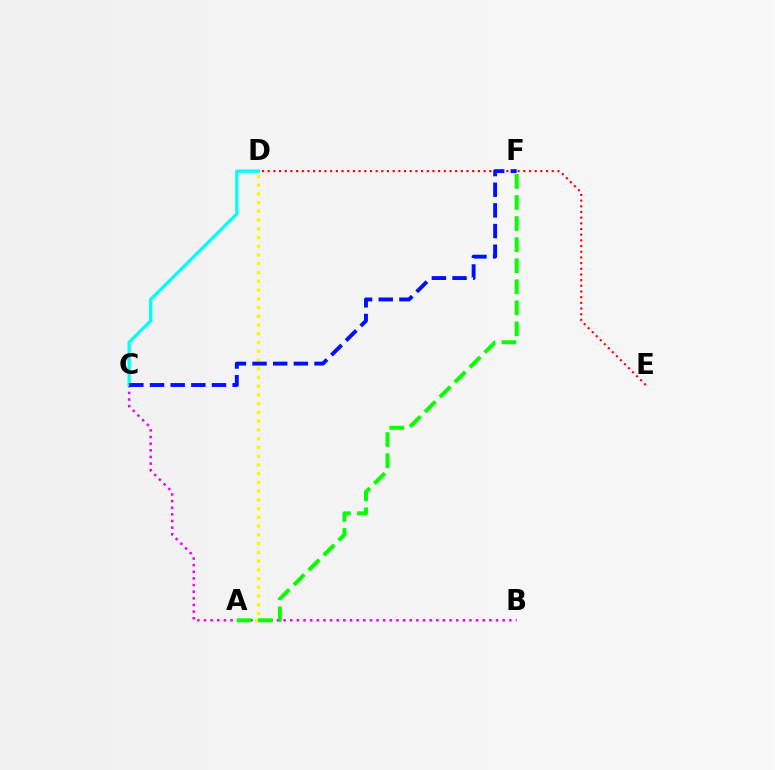{('B', 'C'): [{'color': '#ee00ff', 'line_style': 'dotted', 'thickness': 1.8}], ('A', 'D'): [{'color': '#fcf500', 'line_style': 'dotted', 'thickness': 2.38}], ('D', 'E'): [{'color': '#ff0000', 'line_style': 'dotted', 'thickness': 1.54}], ('C', 'D'): [{'color': '#00fff6', 'line_style': 'solid', 'thickness': 2.34}], ('A', 'F'): [{'color': '#08ff00', 'line_style': 'dashed', 'thickness': 2.86}], ('C', 'F'): [{'color': '#0010ff', 'line_style': 'dashed', 'thickness': 2.81}]}